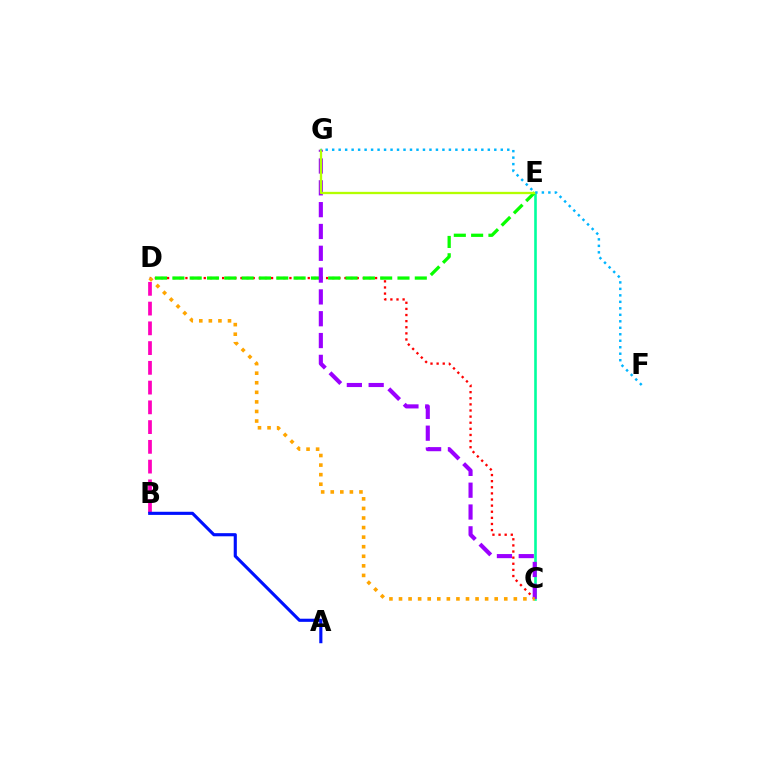{('C', 'E'): [{'color': '#00ff9d', 'line_style': 'solid', 'thickness': 1.88}], ('C', 'D'): [{'color': '#ff0000', 'line_style': 'dotted', 'thickness': 1.66}, {'color': '#ffa500', 'line_style': 'dotted', 'thickness': 2.6}], ('B', 'D'): [{'color': '#ff00bd', 'line_style': 'dashed', 'thickness': 2.68}], ('D', 'E'): [{'color': '#08ff00', 'line_style': 'dashed', 'thickness': 2.35}], ('C', 'G'): [{'color': '#9b00ff', 'line_style': 'dashed', 'thickness': 2.96}], ('E', 'G'): [{'color': '#b3ff00', 'line_style': 'solid', 'thickness': 1.66}], ('A', 'B'): [{'color': '#0010ff', 'line_style': 'solid', 'thickness': 2.25}], ('F', 'G'): [{'color': '#00b5ff', 'line_style': 'dotted', 'thickness': 1.76}]}